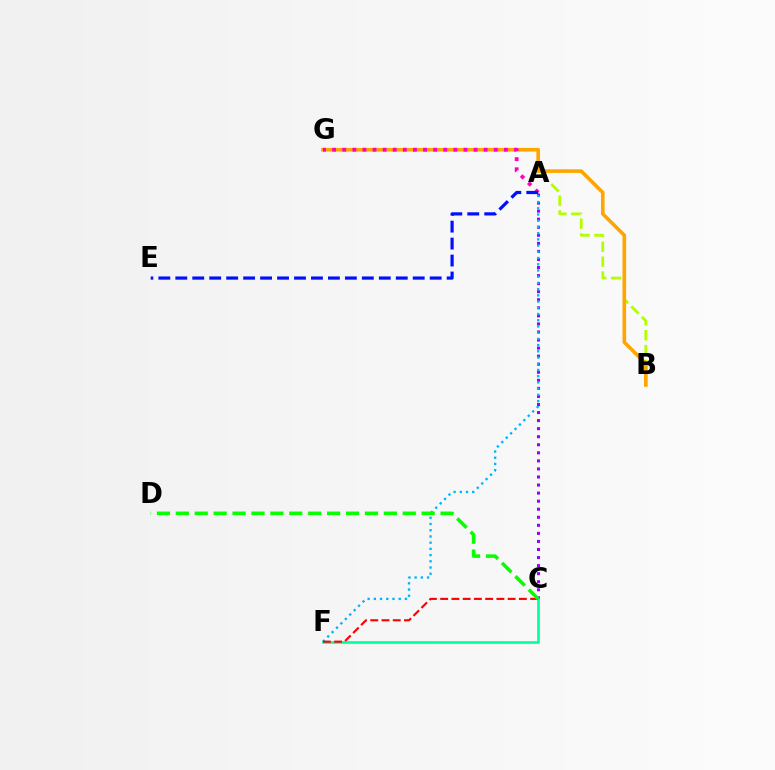{('A', 'C'): [{'color': '#9b00ff', 'line_style': 'dotted', 'thickness': 2.19}], ('A', 'F'): [{'color': '#00b5ff', 'line_style': 'dotted', 'thickness': 1.69}], ('C', 'F'): [{'color': '#00ff9d', 'line_style': 'solid', 'thickness': 1.89}, {'color': '#ff0000', 'line_style': 'dashed', 'thickness': 1.53}], ('B', 'G'): [{'color': '#b3ff00', 'line_style': 'dashed', 'thickness': 2.02}, {'color': '#ffa500', 'line_style': 'solid', 'thickness': 2.6}], ('C', 'D'): [{'color': '#08ff00', 'line_style': 'dashed', 'thickness': 2.57}], ('A', 'G'): [{'color': '#ff00bd', 'line_style': 'dotted', 'thickness': 2.74}], ('A', 'E'): [{'color': '#0010ff', 'line_style': 'dashed', 'thickness': 2.3}]}